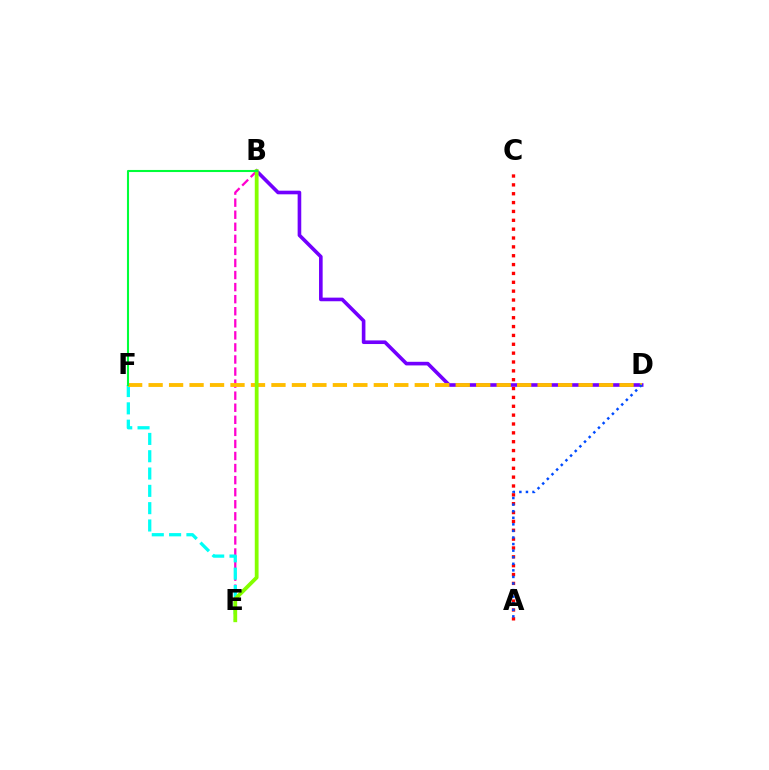{('B', 'D'): [{'color': '#7200ff', 'line_style': 'solid', 'thickness': 2.61}], ('B', 'E'): [{'color': '#ff00cf', 'line_style': 'dashed', 'thickness': 1.64}, {'color': '#84ff00', 'line_style': 'solid', 'thickness': 2.73}], ('E', 'F'): [{'color': '#00fff6', 'line_style': 'dashed', 'thickness': 2.35}], ('A', 'C'): [{'color': '#ff0000', 'line_style': 'dotted', 'thickness': 2.41}], ('D', 'F'): [{'color': '#ffbd00', 'line_style': 'dashed', 'thickness': 2.78}], ('A', 'D'): [{'color': '#004bff', 'line_style': 'dotted', 'thickness': 1.79}], ('B', 'F'): [{'color': '#00ff39', 'line_style': 'solid', 'thickness': 1.5}]}